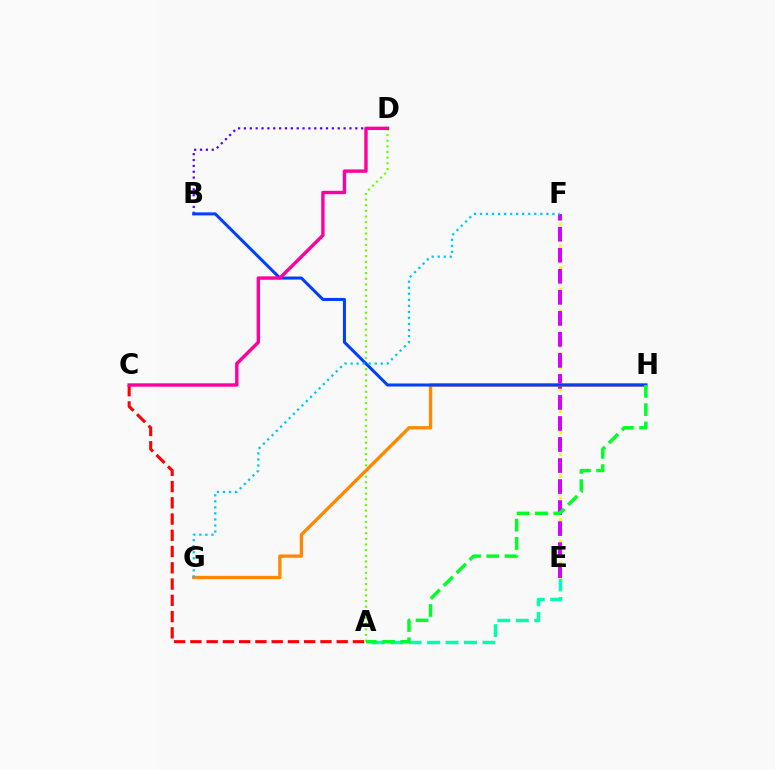{('A', 'E'): [{'color': '#00ffaf', 'line_style': 'dashed', 'thickness': 2.51}], ('A', 'C'): [{'color': '#ff0000', 'line_style': 'dashed', 'thickness': 2.21}], ('E', 'F'): [{'color': '#eeff00', 'line_style': 'dotted', 'thickness': 1.96}, {'color': '#d600ff', 'line_style': 'dashed', 'thickness': 2.86}], ('B', 'D'): [{'color': '#4f00ff', 'line_style': 'dotted', 'thickness': 1.59}], ('A', 'D'): [{'color': '#66ff00', 'line_style': 'dotted', 'thickness': 1.54}], ('G', 'H'): [{'color': '#ff8800', 'line_style': 'solid', 'thickness': 2.39}], ('B', 'H'): [{'color': '#003fff', 'line_style': 'solid', 'thickness': 2.18}], ('C', 'D'): [{'color': '#ff00a0', 'line_style': 'solid', 'thickness': 2.44}], ('F', 'G'): [{'color': '#00c7ff', 'line_style': 'dotted', 'thickness': 1.64}], ('A', 'H'): [{'color': '#00ff27', 'line_style': 'dashed', 'thickness': 2.48}]}